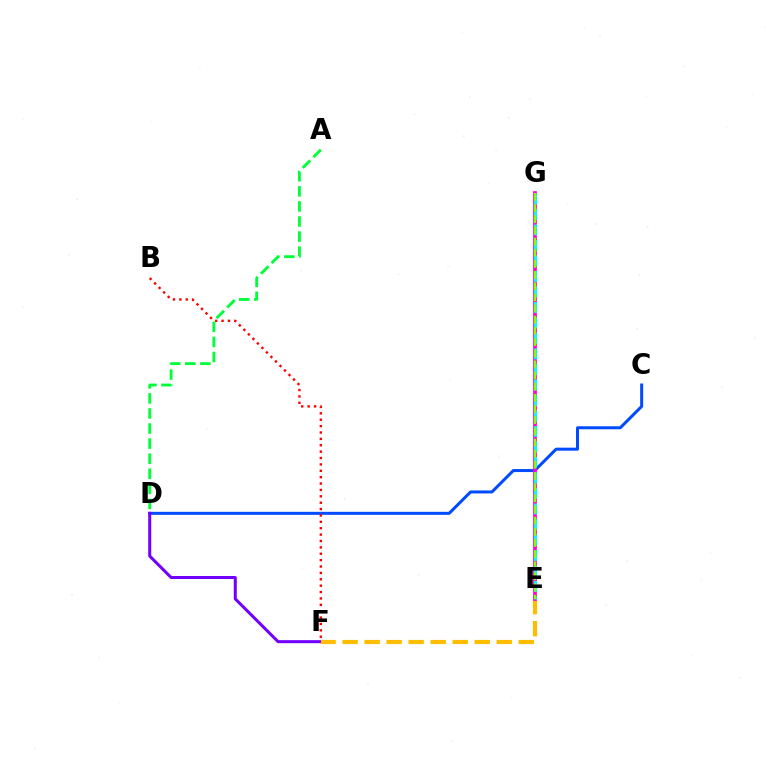{('C', 'D'): [{'color': '#004bff', 'line_style': 'solid', 'thickness': 2.17}], ('D', 'F'): [{'color': '#7200ff', 'line_style': 'solid', 'thickness': 2.18}], ('E', 'F'): [{'color': '#ffbd00', 'line_style': 'dashed', 'thickness': 2.99}], ('E', 'G'): [{'color': '#ff00cf', 'line_style': 'solid', 'thickness': 2.65}, {'color': '#00fff6', 'line_style': 'dashed', 'thickness': 2.11}, {'color': '#84ff00', 'line_style': 'dashed', 'thickness': 1.52}], ('B', 'F'): [{'color': '#ff0000', 'line_style': 'dotted', 'thickness': 1.73}], ('A', 'D'): [{'color': '#00ff39', 'line_style': 'dashed', 'thickness': 2.05}]}